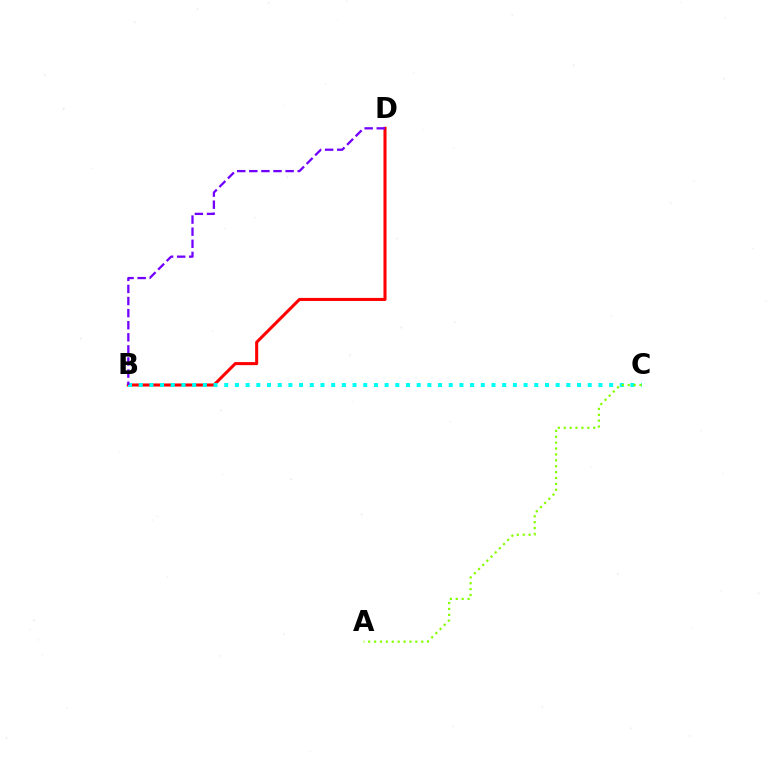{('B', 'D'): [{'color': '#ff0000', 'line_style': 'solid', 'thickness': 2.2}, {'color': '#7200ff', 'line_style': 'dashed', 'thickness': 1.64}], ('B', 'C'): [{'color': '#00fff6', 'line_style': 'dotted', 'thickness': 2.9}], ('A', 'C'): [{'color': '#84ff00', 'line_style': 'dotted', 'thickness': 1.6}]}